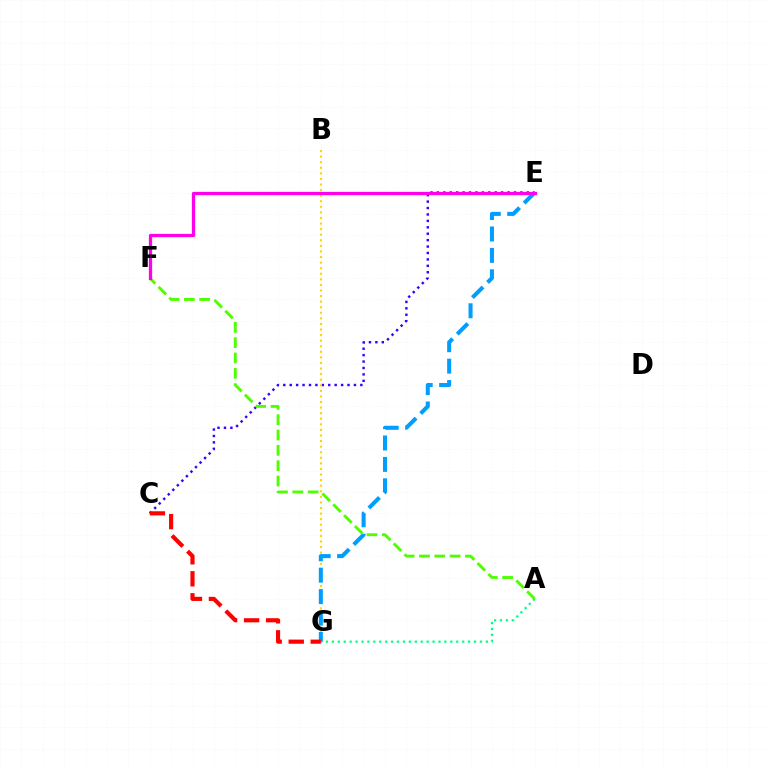{('C', 'E'): [{'color': '#3700ff', 'line_style': 'dotted', 'thickness': 1.74}], ('B', 'G'): [{'color': '#ffd500', 'line_style': 'dotted', 'thickness': 1.52}], ('A', 'G'): [{'color': '#00ff86', 'line_style': 'dotted', 'thickness': 1.61}], ('E', 'G'): [{'color': '#009eff', 'line_style': 'dashed', 'thickness': 2.91}], ('A', 'F'): [{'color': '#4fff00', 'line_style': 'dashed', 'thickness': 2.08}], ('E', 'F'): [{'color': '#ff00ed', 'line_style': 'solid', 'thickness': 2.35}], ('C', 'G'): [{'color': '#ff0000', 'line_style': 'dashed', 'thickness': 2.99}]}